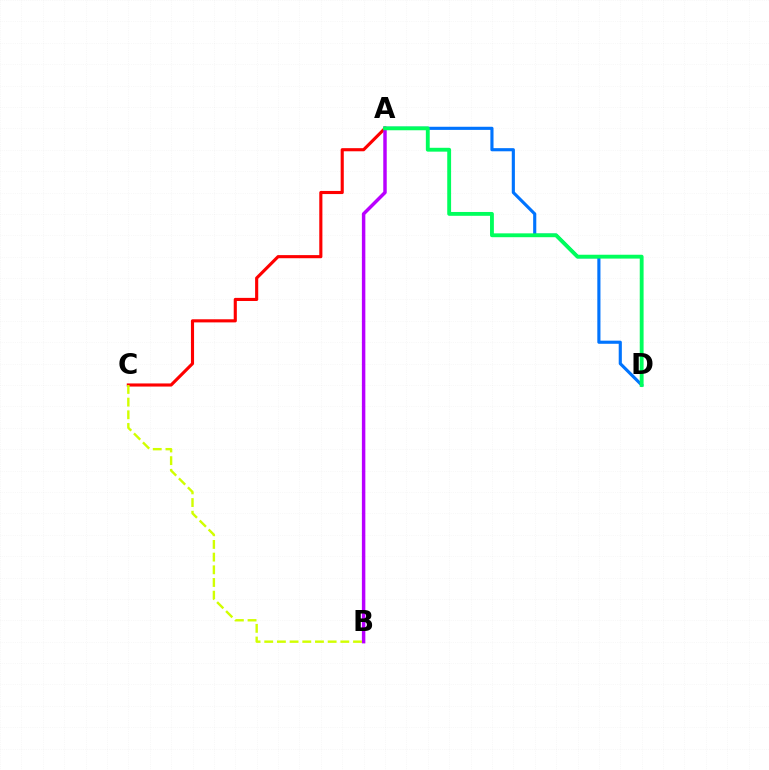{('A', 'D'): [{'color': '#0074ff', 'line_style': 'solid', 'thickness': 2.26}, {'color': '#00ff5c', 'line_style': 'solid', 'thickness': 2.77}], ('A', 'C'): [{'color': '#ff0000', 'line_style': 'solid', 'thickness': 2.25}], ('A', 'B'): [{'color': '#b900ff', 'line_style': 'solid', 'thickness': 2.49}], ('B', 'C'): [{'color': '#d1ff00', 'line_style': 'dashed', 'thickness': 1.72}]}